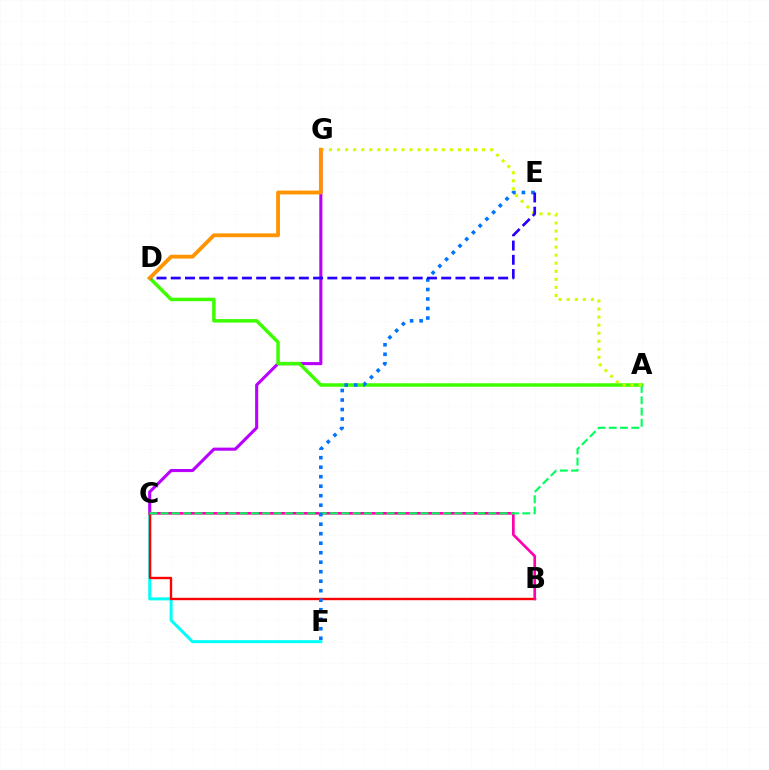{('C', 'G'): [{'color': '#b900ff', 'line_style': 'solid', 'thickness': 2.22}], ('C', 'F'): [{'color': '#00fff6', 'line_style': 'solid', 'thickness': 2.17}], ('B', 'C'): [{'color': '#ff0000', 'line_style': 'solid', 'thickness': 1.71}, {'color': '#ff00ac', 'line_style': 'solid', 'thickness': 1.92}], ('A', 'D'): [{'color': '#3dff00', 'line_style': 'solid', 'thickness': 2.52}], ('A', 'C'): [{'color': '#00ff5c', 'line_style': 'dashed', 'thickness': 1.54}], ('E', 'F'): [{'color': '#0074ff', 'line_style': 'dotted', 'thickness': 2.58}], ('A', 'G'): [{'color': '#d1ff00', 'line_style': 'dotted', 'thickness': 2.19}], ('D', 'E'): [{'color': '#2500ff', 'line_style': 'dashed', 'thickness': 1.93}], ('D', 'G'): [{'color': '#ff9400', 'line_style': 'solid', 'thickness': 2.75}]}